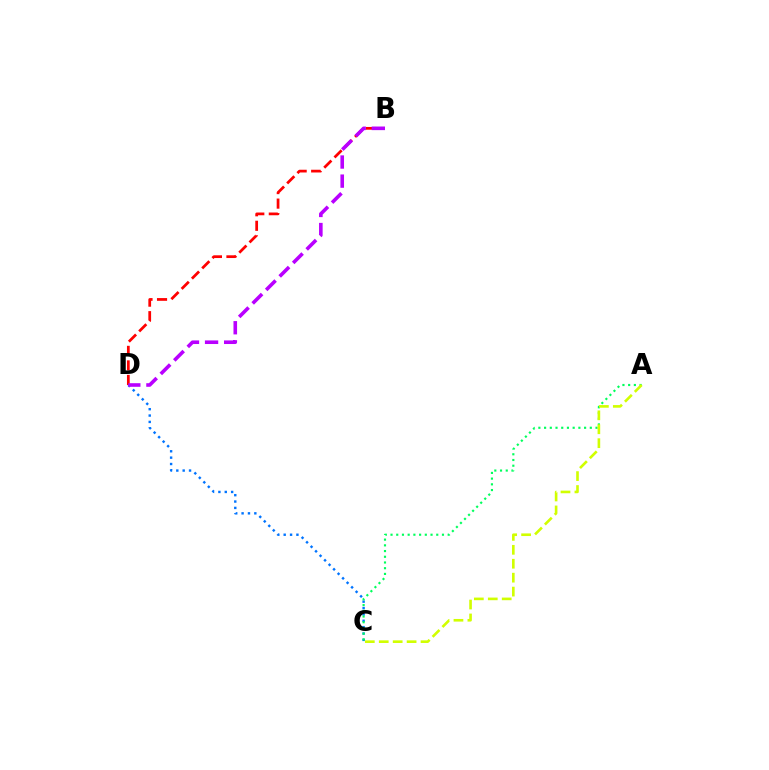{('B', 'D'): [{'color': '#ff0000', 'line_style': 'dashed', 'thickness': 1.97}, {'color': '#b900ff', 'line_style': 'dashed', 'thickness': 2.59}], ('C', 'D'): [{'color': '#0074ff', 'line_style': 'dotted', 'thickness': 1.73}], ('A', 'C'): [{'color': '#00ff5c', 'line_style': 'dotted', 'thickness': 1.55}, {'color': '#d1ff00', 'line_style': 'dashed', 'thickness': 1.89}]}